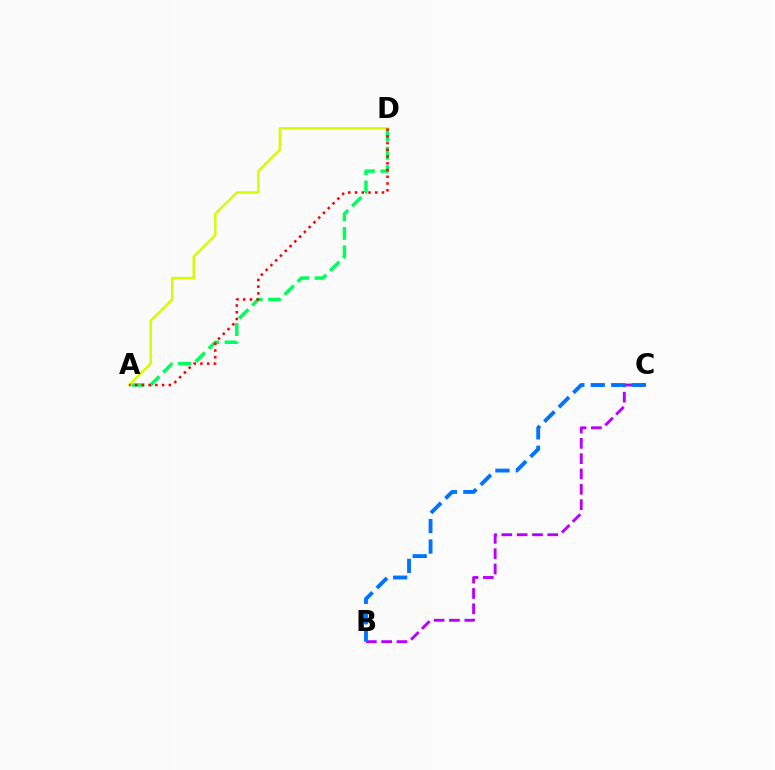{('B', 'C'): [{'color': '#b900ff', 'line_style': 'dashed', 'thickness': 2.08}, {'color': '#0074ff', 'line_style': 'dashed', 'thickness': 2.78}], ('A', 'D'): [{'color': '#00ff5c', 'line_style': 'dashed', 'thickness': 2.51}, {'color': '#d1ff00', 'line_style': 'solid', 'thickness': 1.77}, {'color': '#ff0000', 'line_style': 'dotted', 'thickness': 1.83}]}